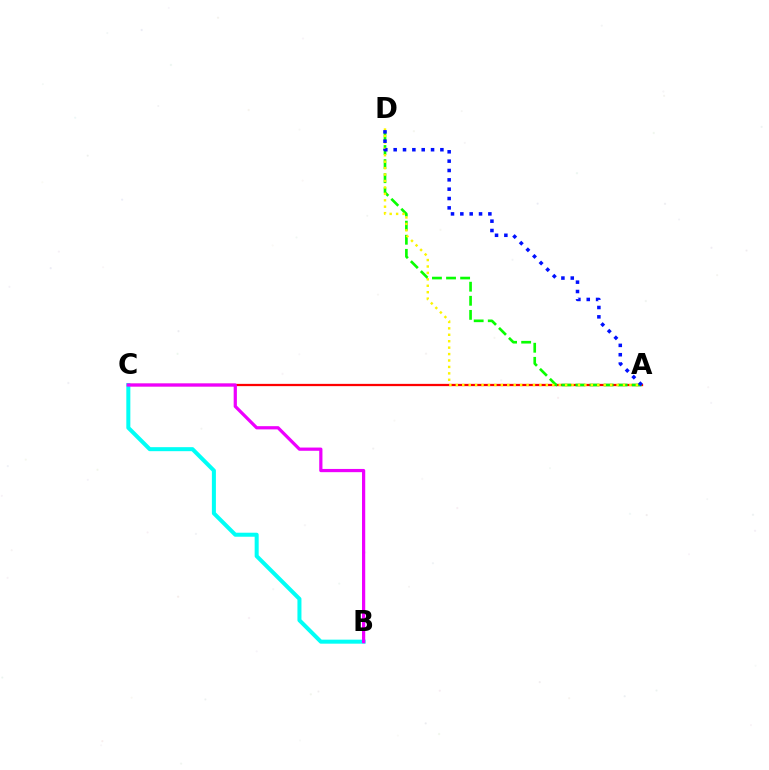{('A', 'C'): [{'color': '#ff0000', 'line_style': 'solid', 'thickness': 1.63}], ('B', 'C'): [{'color': '#00fff6', 'line_style': 'solid', 'thickness': 2.89}, {'color': '#ee00ff', 'line_style': 'solid', 'thickness': 2.32}], ('A', 'D'): [{'color': '#08ff00', 'line_style': 'dashed', 'thickness': 1.91}, {'color': '#fcf500', 'line_style': 'dotted', 'thickness': 1.75}, {'color': '#0010ff', 'line_style': 'dotted', 'thickness': 2.54}]}